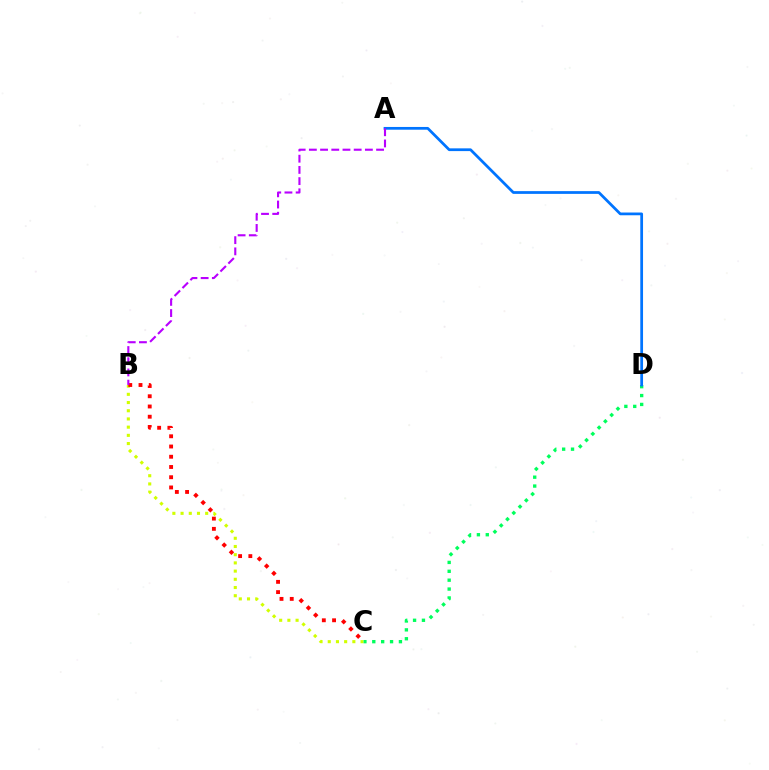{('B', 'C'): [{'color': '#d1ff00', 'line_style': 'dotted', 'thickness': 2.23}, {'color': '#ff0000', 'line_style': 'dotted', 'thickness': 2.78}], ('C', 'D'): [{'color': '#00ff5c', 'line_style': 'dotted', 'thickness': 2.41}], ('A', 'D'): [{'color': '#0074ff', 'line_style': 'solid', 'thickness': 1.98}], ('A', 'B'): [{'color': '#b900ff', 'line_style': 'dashed', 'thickness': 1.52}]}